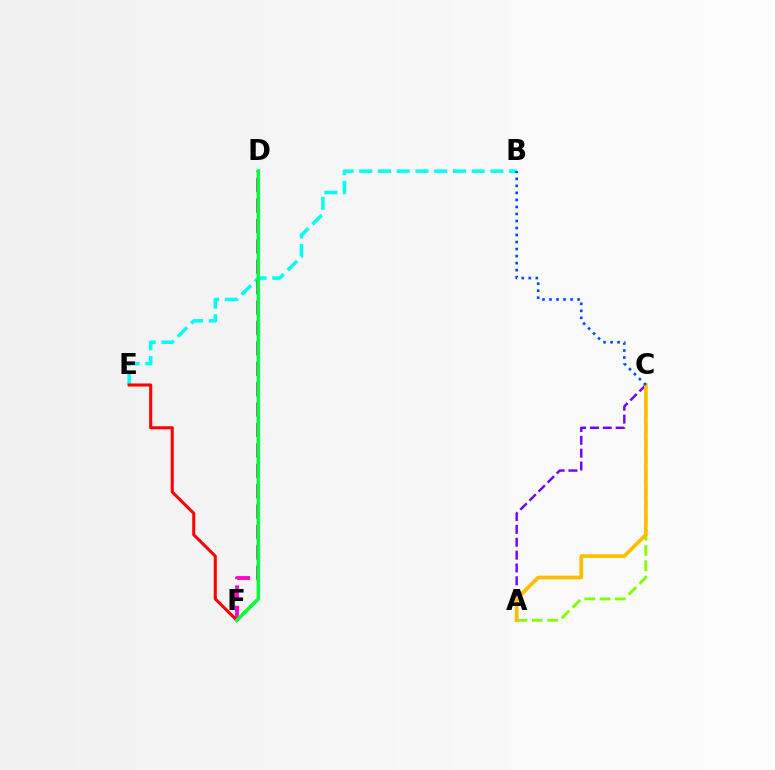{('A', 'C'): [{'color': '#7200ff', 'line_style': 'dashed', 'thickness': 1.75}, {'color': '#84ff00', 'line_style': 'dashed', 'thickness': 2.08}, {'color': '#ffbd00', 'line_style': 'solid', 'thickness': 2.69}], ('B', 'E'): [{'color': '#00fff6', 'line_style': 'dashed', 'thickness': 2.55}], ('D', 'F'): [{'color': '#ff00cf', 'line_style': 'dashed', 'thickness': 2.77}, {'color': '#00ff39', 'line_style': 'solid', 'thickness': 2.56}], ('E', 'F'): [{'color': '#ff0000', 'line_style': 'solid', 'thickness': 2.2}], ('B', 'C'): [{'color': '#004bff', 'line_style': 'dotted', 'thickness': 1.91}]}